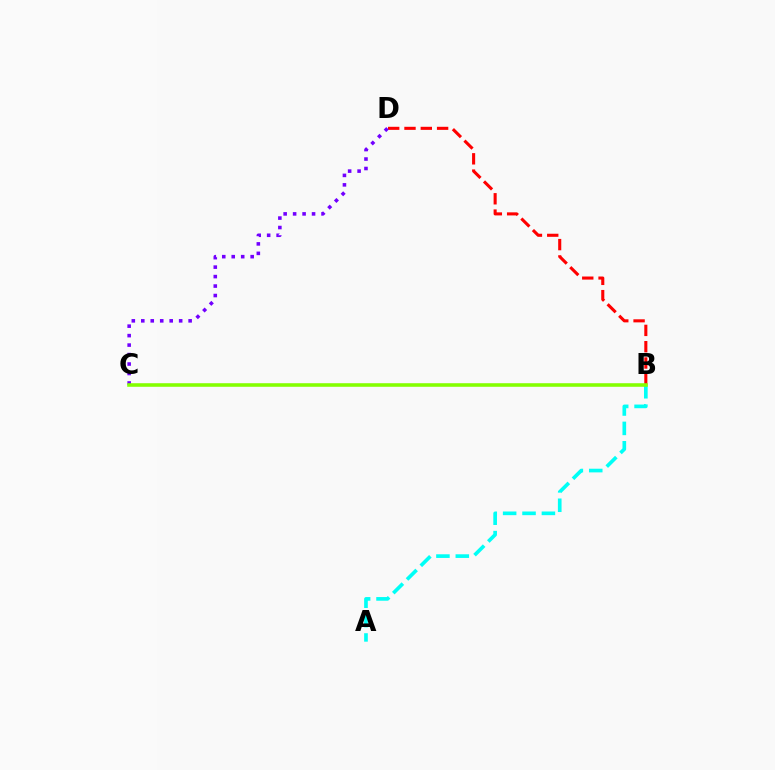{('A', 'B'): [{'color': '#00fff6', 'line_style': 'dashed', 'thickness': 2.63}], ('B', 'D'): [{'color': '#ff0000', 'line_style': 'dashed', 'thickness': 2.22}], ('C', 'D'): [{'color': '#7200ff', 'line_style': 'dotted', 'thickness': 2.57}], ('B', 'C'): [{'color': '#84ff00', 'line_style': 'solid', 'thickness': 2.57}]}